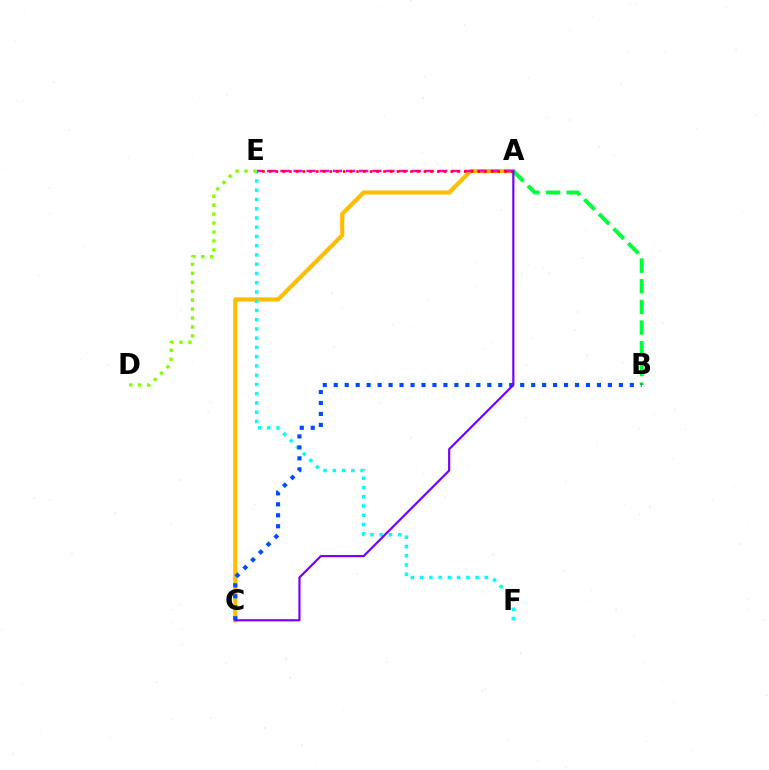{('A', 'C'): [{'color': '#ffbd00', 'line_style': 'solid', 'thickness': 2.99}, {'color': '#7200ff', 'line_style': 'solid', 'thickness': 1.56}], ('A', 'E'): [{'color': '#ff00cf', 'line_style': 'dashed', 'thickness': 1.79}, {'color': '#ff0000', 'line_style': 'dotted', 'thickness': 1.83}], ('A', 'B'): [{'color': '#00ff39', 'line_style': 'dashed', 'thickness': 2.81}], ('E', 'F'): [{'color': '#00fff6', 'line_style': 'dotted', 'thickness': 2.51}], ('D', 'E'): [{'color': '#84ff00', 'line_style': 'dotted', 'thickness': 2.43}], ('B', 'C'): [{'color': '#004bff', 'line_style': 'dotted', 'thickness': 2.98}]}